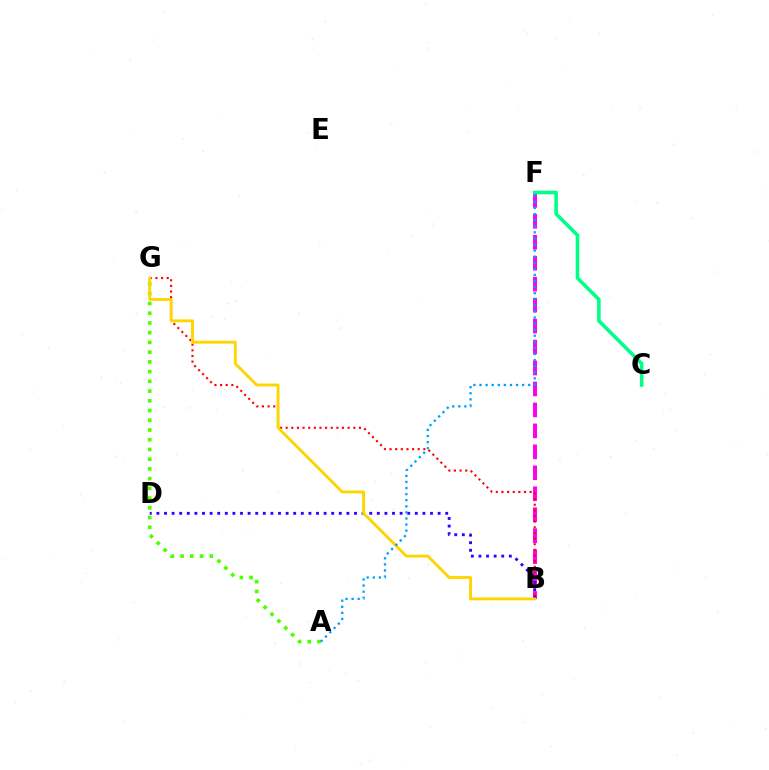{('B', 'F'): [{'color': '#ff00ed', 'line_style': 'dashed', 'thickness': 2.85}], ('C', 'F'): [{'color': '#00ff86', 'line_style': 'solid', 'thickness': 2.58}], ('A', 'G'): [{'color': '#4fff00', 'line_style': 'dotted', 'thickness': 2.64}], ('B', 'G'): [{'color': '#ff0000', 'line_style': 'dotted', 'thickness': 1.53}, {'color': '#ffd500', 'line_style': 'solid', 'thickness': 2.07}], ('B', 'D'): [{'color': '#3700ff', 'line_style': 'dotted', 'thickness': 2.06}], ('A', 'F'): [{'color': '#009eff', 'line_style': 'dotted', 'thickness': 1.65}]}